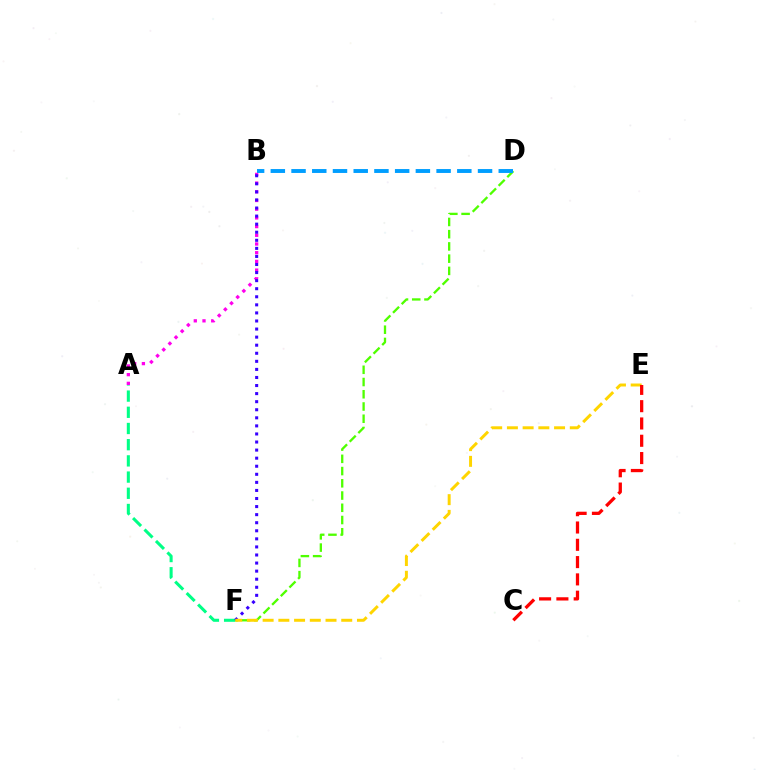{('A', 'B'): [{'color': '#ff00ed', 'line_style': 'dotted', 'thickness': 2.36}], ('A', 'F'): [{'color': '#00ff86', 'line_style': 'dashed', 'thickness': 2.2}], ('D', 'F'): [{'color': '#4fff00', 'line_style': 'dashed', 'thickness': 1.66}], ('B', 'F'): [{'color': '#3700ff', 'line_style': 'dotted', 'thickness': 2.19}], ('E', 'F'): [{'color': '#ffd500', 'line_style': 'dashed', 'thickness': 2.14}], ('B', 'D'): [{'color': '#009eff', 'line_style': 'dashed', 'thickness': 2.82}], ('C', 'E'): [{'color': '#ff0000', 'line_style': 'dashed', 'thickness': 2.35}]}